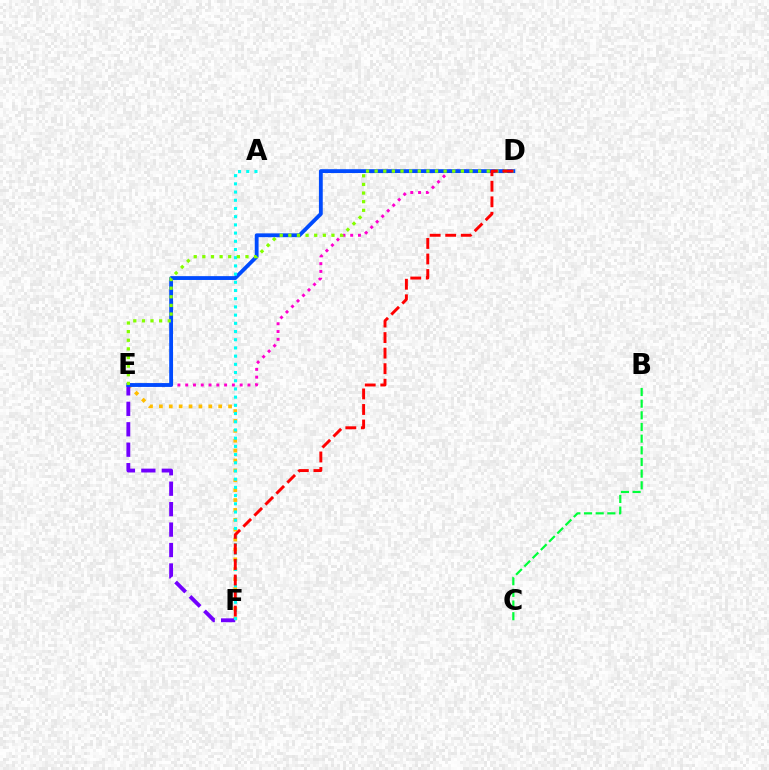{('E', 'F'): [{'color': '#ffbd00', 'line_style': 'dotted', 'thickness': 2.69}, {'color': '#7200ff', 'line_style': 'dashed', 'thickness': 2.78}], ('D', 'E'): [{'color': '#ff00cf', 'line_style': 'dotted', 'thickness': 2.11}, {'color': '#004bff', 'line_style': 'solid', 'thickness': 2.76}, {'color': '#84ff00', 'line_style': 'dotted', 'thickness': 2.34}], ('A', 'F'): [{'color': '#00fff6', 'line_style': 'dotted', 'thickness': 2.23}], ('D', 'F'): [{'color': '#ff0000', 'line_style': 'dashed', 'thickness': 2.11}], ('B', 'C'): [{'color': '#00ff39', 'line_style': 'dashed', 'thickness': 1.58}]}